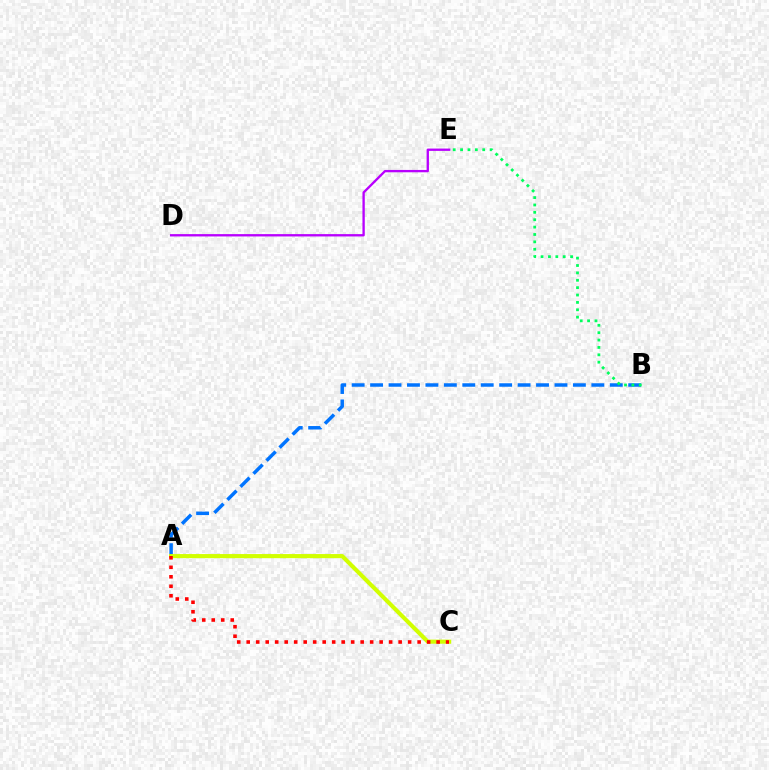{('A', 'B'): [{'color': '#0074ff', 'line_style': 'dashed', 'thickness': 2.5}], ('D', 'E'): [{'color': '#b900ff', 'line_style': 'solid', 'thickness': 1.68}], ('B', 'E'): [{'color': '#00ff5c', 'line_style': 'dotted', 'thickness': 2.01}], ('A', 'C'): [{'color': '#d1ff00', 'line_style': 'solid', 'thickness': 2.96}, {'color': '#ff0000', 'line_style': 'dotted', 'thickness': 2.58}]}